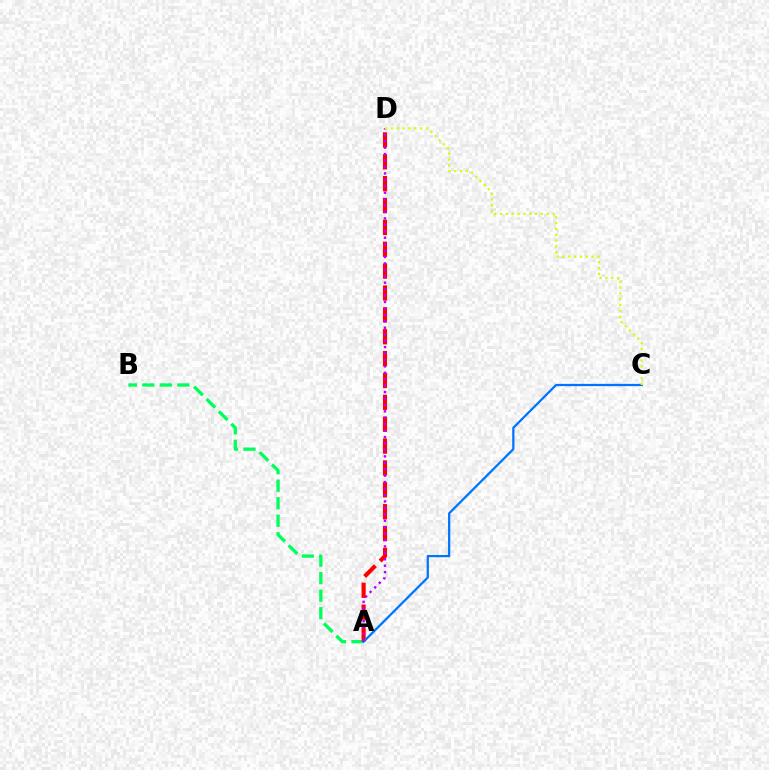{('A', 'B'): [{'color': '#00ff5c', 'line_style': 'dashed', 'thickness': 2.38}], ('A', 'D'): [{'color': '#ff0000', 'line_style': 'dashed', 'thickness': 2.97}, {'color': '#b900ff', 'line_style': 'dotted', 'thickness': 1.75}], ('A', 'C'): [{'color': '#0074ff', 'line_style': 'solid', 'thickness': 1.63}], ('C', 'D'): [{'color': '#d1ff00', 'line_style': 'dotted', 'thickness': 1.59}]}